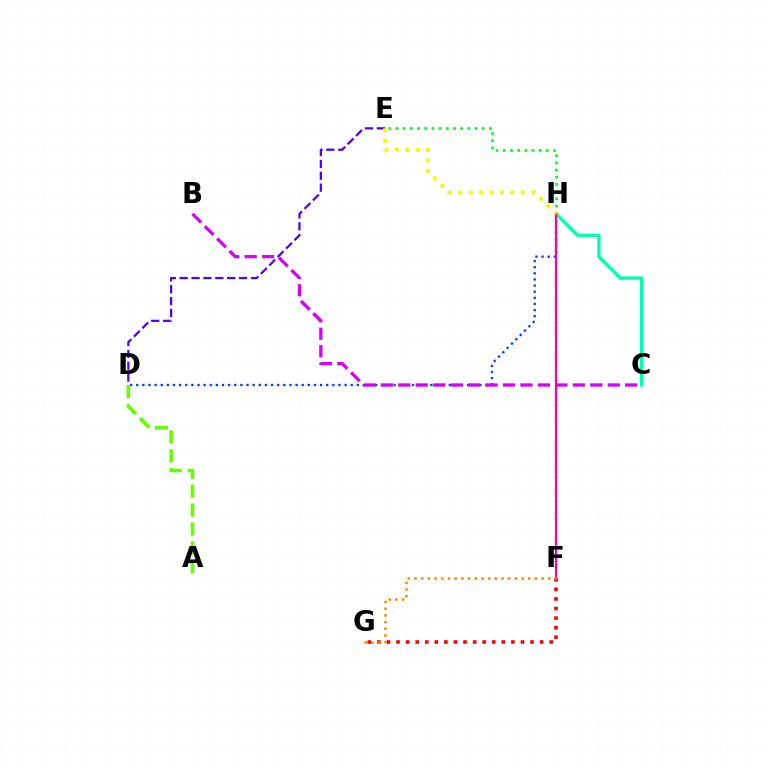{('D', 'H'): [{'color': '#003fff', 'line_style': 'dotted', 'thickness': 1.67}], ('E', 'H'): [{'color': '#00ff27', 'line_style': 'dotted', 'thickness': 1.95}, {'color': '#eeff00', 'line_style': 'dotted', 'thickness': 2.83}], ('B', 'C'): [{'color': '#d600ff', 'line_style': 'dashed', 'thickness': 2.37}], ('F', 'H'): [{'color': '#00c7ff', 'line_style': 'dotted', 'thickness': 1.62}, {'color': '#ff00a0', 'line_style': 'solid', 'thickness': 1.61}], ('A', 'D'): [{'color': '#66ff00', 'line_style': 'dashed', 'thickness': 2.57}], ('C', 'H'): [{'color': '#00ffaf', 'line_style': 'solid', 'thickness': 2.41}], ('D', 'E'): [{'color': '#4f00ff', 'line_style': 'dashed', 'thickness': 1.61}], ('F', 'G'): [{'color': '#ff0000', 'line_style': 'dotted', 'thickness': 2.6}, {'color': '#ff8800', 'line_style': 'dotted', 'thickness': 1.82}]}